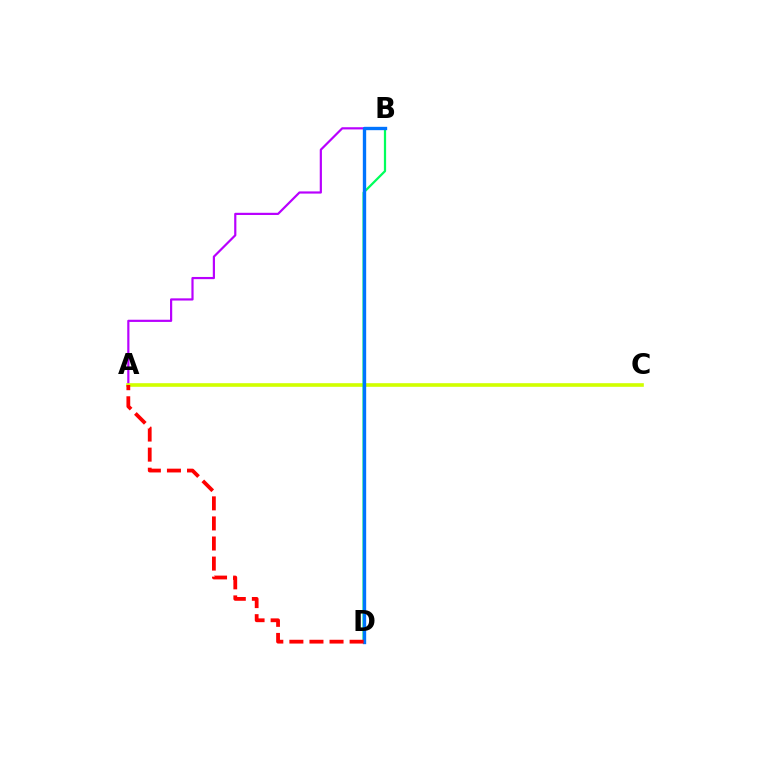{('A', 'B'): [{'color': '#b900ff', 'line_style': 'solid', 'thickness': 1.58}], ('A', 'C'): [{'color': '#d1ff00', 'line_style': 'solid', 'thickness': 2.61}], ('B', 'D'): [{'color': '#00ff5c', 'line_style': 'solid', 'thickness': 1.61}, {'color': '#0074ff', 'line_style': 'solid', 'thickness': 2.42}], ('A', 'D'): [{'color': '#ff0000', 'line_style': 'dashed', 'thickness': 2.73}]}